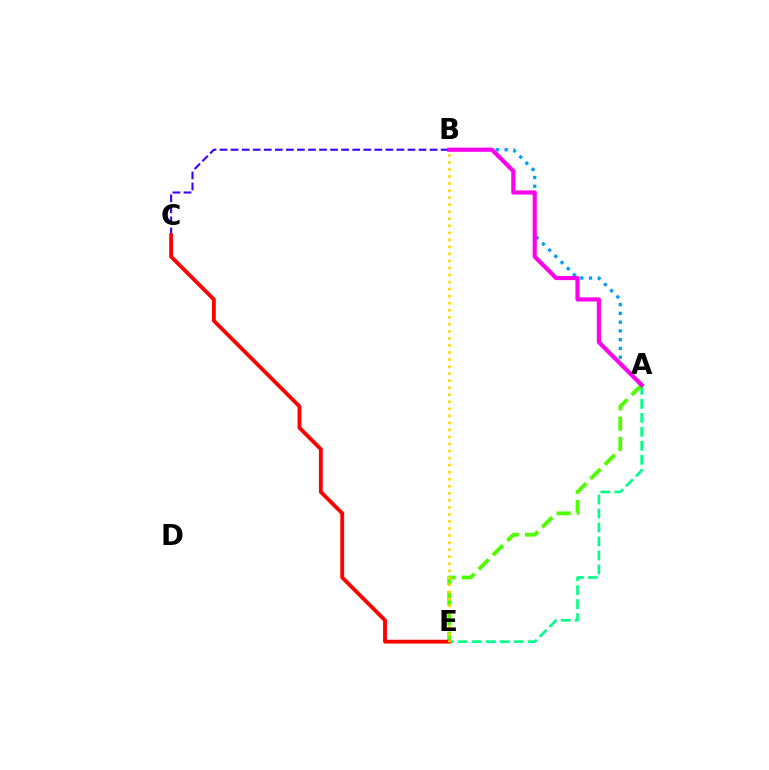{('A', 'E'): [{'color': '#00ff86', 'line_style': 'dashed', 'thickness': 1.9}, {'color': '#4fff00', 'line_style': 'dashed', 'thickness': 2.75}], ('B', 'C'): [{'color': '#3700ff', 'line_style': 'dashed', 'thickness': 1.5}], ('A', 'B'): [{'color': '#009eff', 'line_style': 'dotted', 'thickness': 2.38}, {'color': '#ff00ed', 'line_style': 'solid', 'thickness': 2.99}], ('C', 'E'): [{'color': '#ff0000', 'line_style': 'solid', 'thickness': 2.76}], ('B', 'E'): [{'color': '#ffd500', 'line_style': 'dotted', 'thickness': 1.91}]}